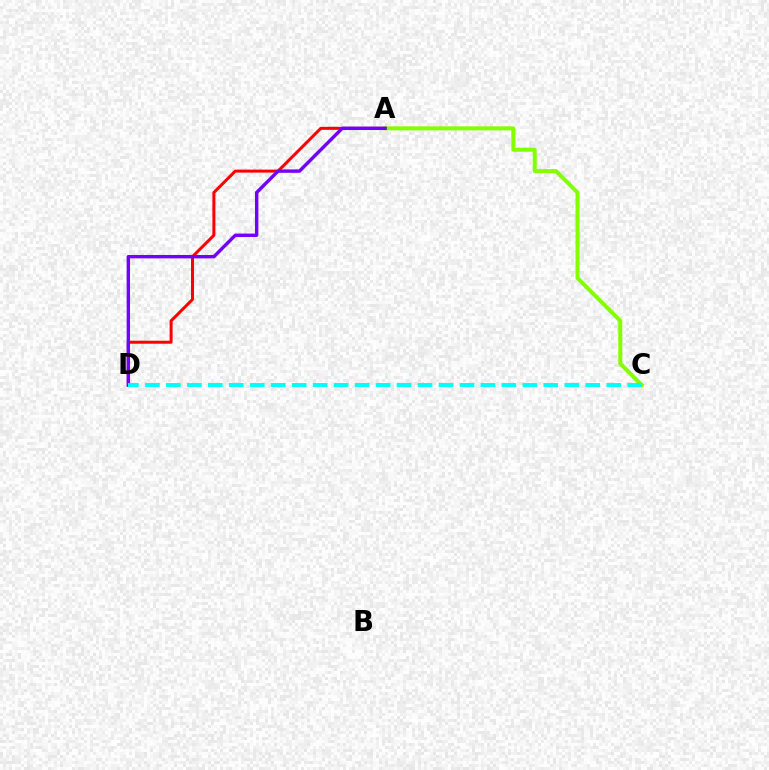{('A', 'C'): [{'color': '#84ff00', 'line_style': 'solid', 'thickness': 2.88}], ('A', 'D'): [{'color': '#ff0000', 'line_style': 'solid', 'thickness': 2.16}, {'color': '#7200ff', 'line_style': 'solid', 'thickness': 2.45}], ('C', 'D'): [{'color': '#00fff6', 'line_style': 'dashed', 'thickness': 2.85}]}